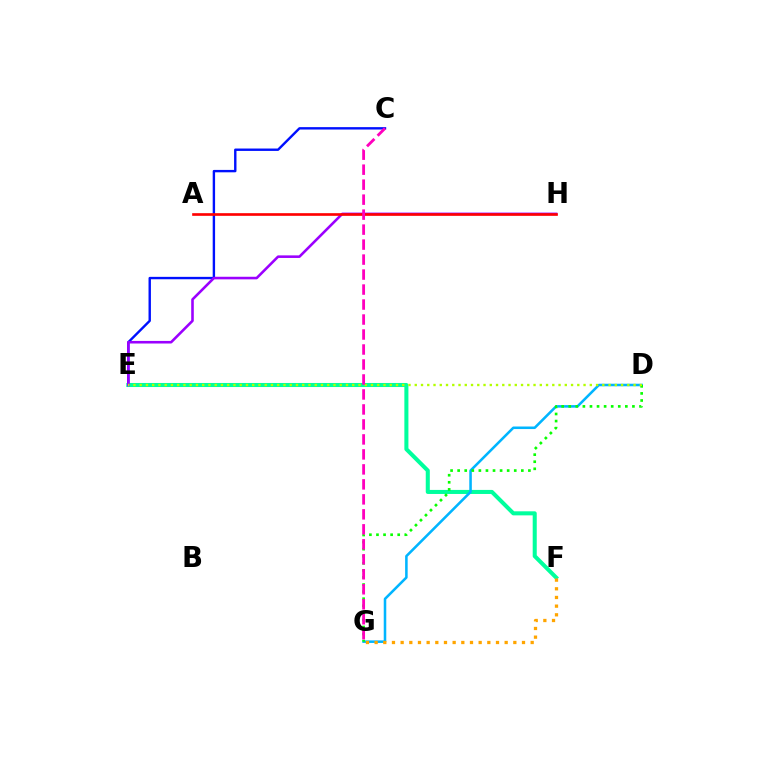{('C', 'E'): [{'color': '#0010ff', 'line_style': 'solid', 'thickness': 1.73}], ('E', 'F'): [{'color': '#00ff9d', 'line_style': 'solid', 'thickness': 2.92}], ('E', 'H'): [{'color': '#9b00ff', 'line_style': 'solid', 'thickness': 1.86}], ('D', 'G'): [{'color': '#00b5ff', 'line_style': 'solid', 'thickness': 1.83}, {'color': '#08ff00', 'line_style': 'dotted', 'thickness': 1.92}], ('D', 'E'): [{'color': '#b3ff00', 'line_style': 'dotted', 'thickness': 1.7}], ('A', 'H'): [{'color': '#ff0000', 'line_style': 'solid', 'thickness': 1.9}], ('F', 'G'): [{'color': '#ffa500', 'line_style': 'dotted', 'thickness': 2.36}], ('C', 'G'): [{'color': '#ff00bd', 'line_style': 'dashed', 'thickness': 2.04}]}